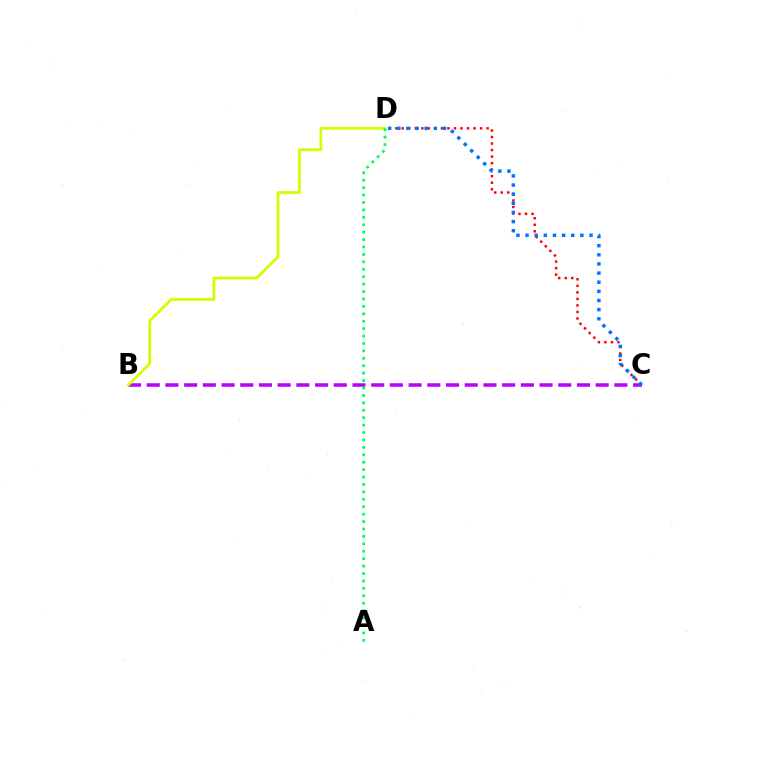{('B', 'C'): [{'color': '#b900ff', 'line_style': 'dashed', 'thickness': 2.54}], ('C', 'D'): [{'color': '#ff0000', 'line_style': 'dotted', 'thickness': 1.77}, {'color': '#0074ff', 'line_style': 'dotted', 'thickness': 2.48}], ('B', 'D'): [{'color': '#d1ff00', 'line_style': 'solid', 'thickness': 1.97}], ('A', 'D'): [{'color': '#00ff5c', 'line_style': 'dotted', 'thickness': 2.02}]}